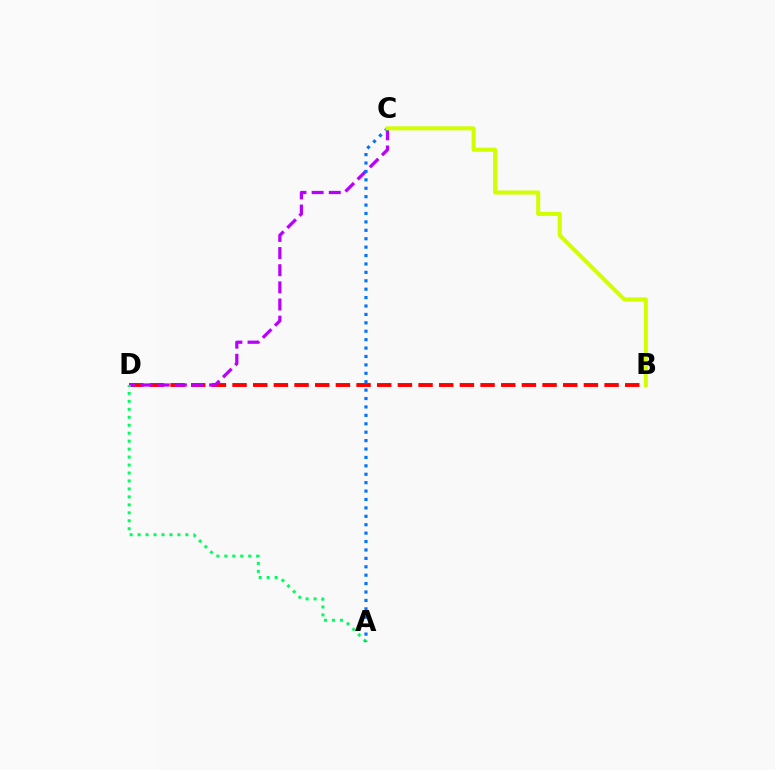{('B', 'D'): [{'color': '#ff0000', 'line_style': 'dashed', 'thickness': 2.81}], ('C', 'D'): [{'color': '#b900ff', 'line_style': 'dashed', 'thickness': 2.33}], ('A', 'D'): [{'color': '#00ff5c', 'line_style': 'dotted', 'thickness': 2.16}], ('A', 'C'): [{'color': '#0074ff', 'line_style': 'dotted', 'thickness': 2.29}], ('B', 'C'): [{'color': '#d1ff00', 'line_style': 'solid', 'thickness': 2.91}]}